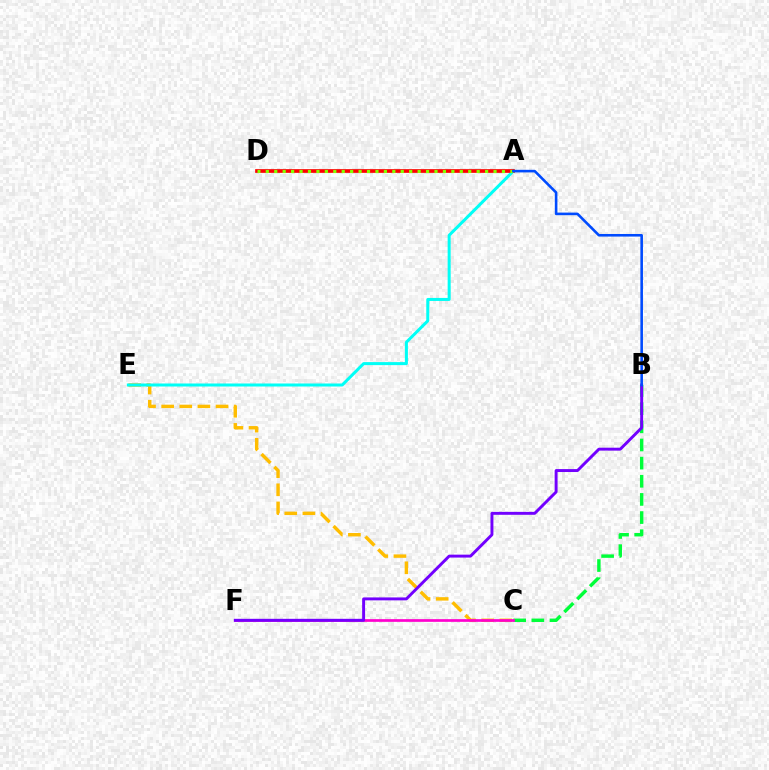{('C', 'E'): [{'color': '#ffbd00', 'line_style': 'dashed', 'thickness': 2.46}], ('A', 'E'): [{'color': '#00fff6', 'line_style': 'solid', 'thickness': 2.17}], ('A', 'D'): [{'color': '#ff0000', 'line_style': 'solid', 'thickness': 2.66}, {'color': '#84ff00', 'line_style': 'dotted', 'thickness': 2.29}], ('B', 'C'): [{'color': '#00ff39', 'line_style': 'dashed', 'thickness': 2.47}], ('C', 'F'): [{'color': '#ff00cf', 'line_style': 'solid', 'thickness': 1.94}], ('B', 'F'): [{'color': '#7200ff', 'line_style': 'solid', 'thickness': 2.11}], ('A', 'B'): [{'color': '#004bff', 'line_style': 'solid', 'thickness': 1.87}]}